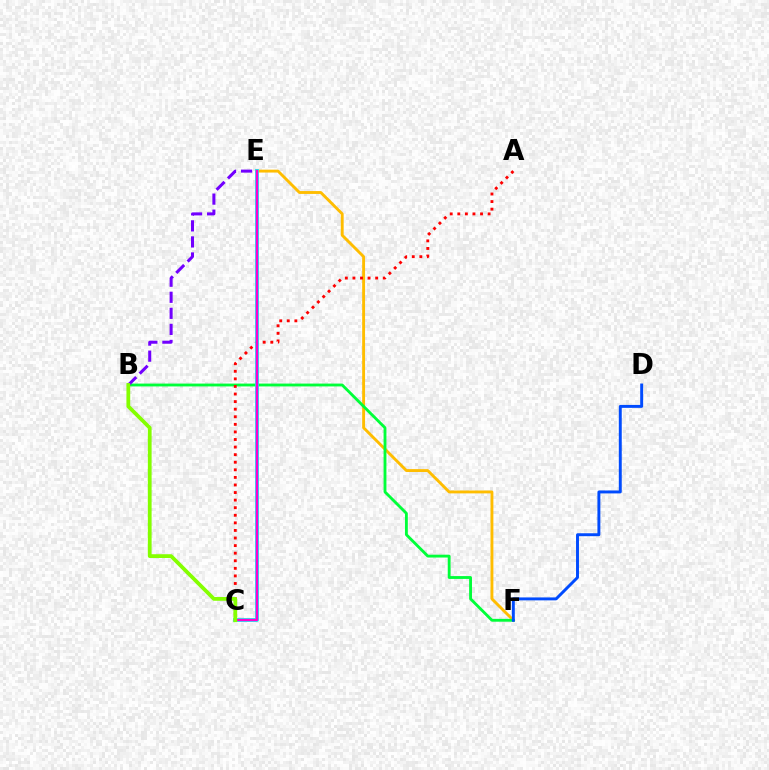{('E', 'F'): [{'color': '#ffbd00', 'line_style': 'solid', 'thickness': 2.07}], ('B', 'F'): [{'color': '#00ff39', 'line_style': 'solid', 'thickness': 2.05}], ('A', 'C'): [{'color': '#ff0000', 'line_style': 'dotted', 'thickness': 2.06}], ('D', 'F'): [{'color': '#004bff', 'line_style': 'solid', 'thickness': 2.11}], ('C', 'E'): [{'color': '#00fff6', 'line_style': 'solid', 'thickness': 2.75}, {'color': '#ff00cf', 'line_style': 'solid', 'thickness': 1.77}], ('B', 'E'): [{'color': '#7200ff', 'line_style': 'dashed', 'thickness': 2.18}], ('B', 'C'): [{'color': '#84ff00', 'line_style': 'solid', 'thickness': 2.71}]}